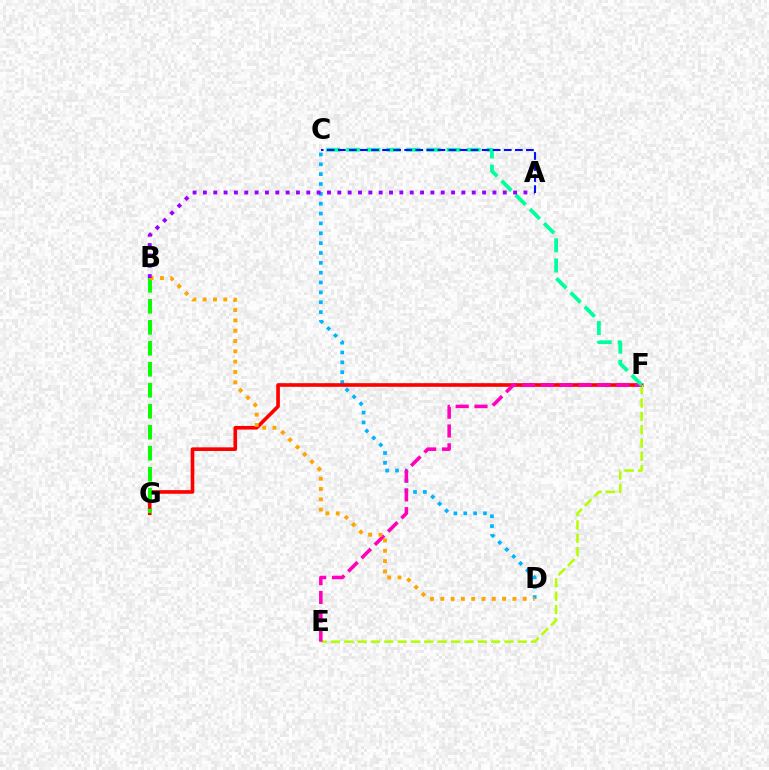{('C', 'D'): [{'color': '#00b5ff', 'line_style': 'dotted', 'thickness': 2.68}], ('F', 'G'): [{'color': '#ff0000', 'line_style': 'solid', 'thickness': 2.62}], ('E', 'F'): [{'color': '#b3ff00', 'line_style': 'dashed', 'thickness': 1.81}, {'color': '#ff00bd', 'line_style': 'dashed', 'thickness': 2.56}], ('B', 'G'): [{'color': '#08ff00', 'line_style': 'dashed', 'thickness': 2.85}], ('C', 'F'): [{'color': '#00ff9d', 'line_style': 'dashed', 'thickness': 2.73}], ('B', 'D'): [{'color': '#ffa500', 'line_style': 'dotted', 'thickness': 2.8}], ('A', 'B'): [{'color': '#9b00ff', 'line_style': 'dotted', 'thickness': 2.81}], ('A', 'C'): [{'color': '#0010ff', 'line_style': 'dashed', 'thickness': 1.5}]}